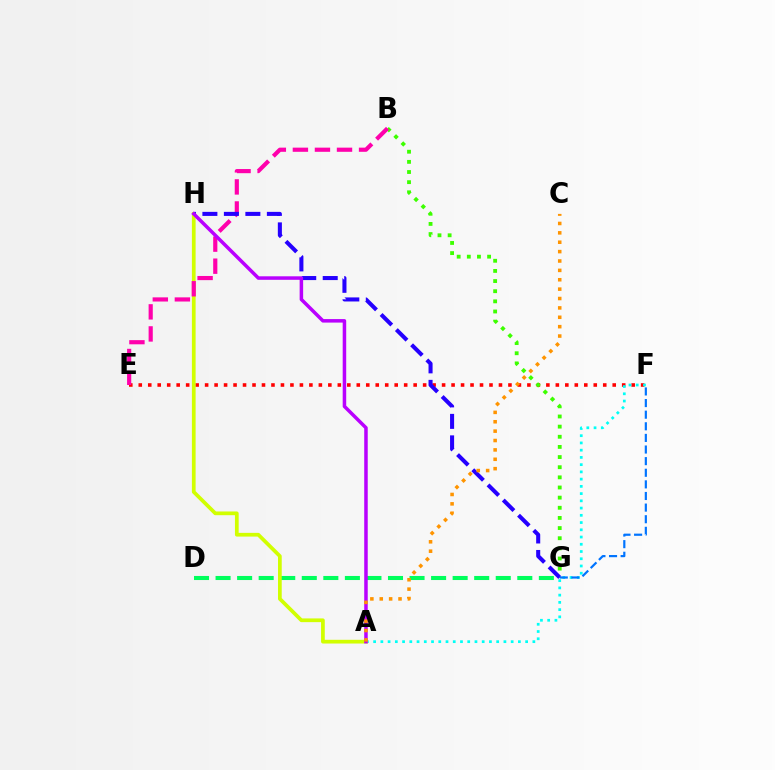{('D', 'G'): [{'color': '#00ff5c', 'line_style': 'dashed', 'thickness': 2.93}], ('E', 'F'): [{'color': '#ff0000', 'line_style': 'dotted', 'thickness': 2.58}], ('A', 'F'): [{'color': '#00fff6', 'line_style': 'dotted', 'thickness': 1.97}], ('B', 'G'): [{'color': '#3dff00', 'line_style': 'dotted', 'thickness': 2.76}], ('A', 'H'): [{'color': '#d1ff00', 'line_style': 'solid', 'thickness': 2.68}, {'color': '#b900ff', 'line_style': 'solid', 'thickness': 2.53}], ('B', 'E'): [{'color': '#ff00ac', 'line_style': 'dashed', 'thickness': 3.0}], ('G', 'H'): [{'color': '#2500ff', 'line_style': 'dashed', 'thickness': 2.92}], ('F', 'G'): [{'color': '#0074ff', 'line_style': 'dashed', 'thickness': 1.58}], ('A', 'C'): [{'color': '#ff9400', 'line_style': 'dotted', 'thickness': 2.55}]}